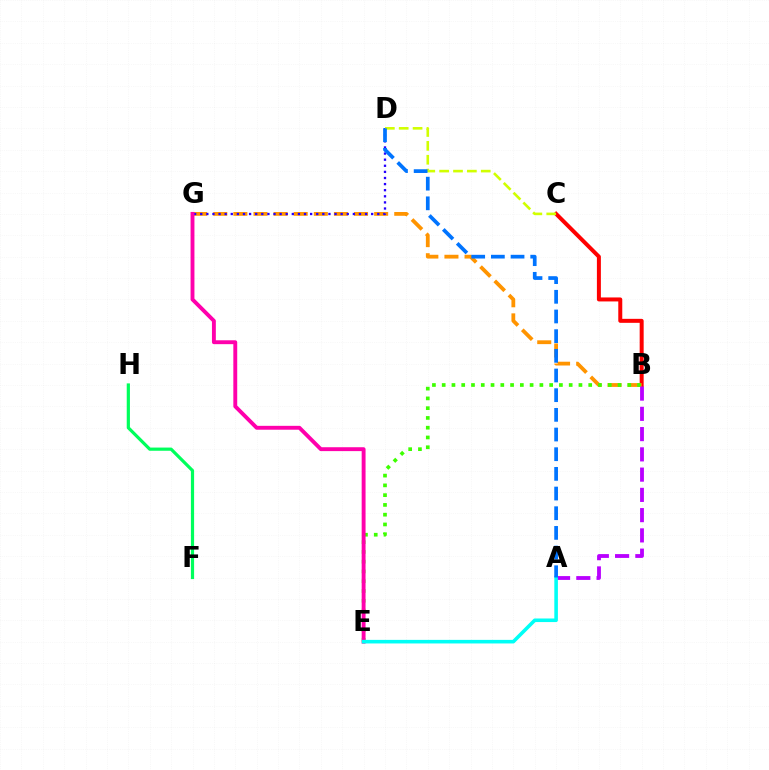{('B', 'C'): [{'color': '#ff0000', 'line_style': 'solid', 'thickness': 2.87}], ('B', 'G'): [{'color': '#ff9400', 'line_style': 'dashed', 'thickness': 2.73}], ('D', 'G'): [{'color': '#2500ff', 'line_style': 'dotted', 'thickness': 1.66}], ('B', 'E'): [{'color': '#3dff00', 'line_style': 'dotted', 'thickness': 2.65}], ('C', 'D'): [{'color': '#d1ff00', 'line_style': 'dashed', 'thickness': 1.88}], ('A', 'B'): [{'color': '#b900ff', 'line_style': 'dashed', 'thickness': 2.75}], ('E', 'G'): [{'color': '#ff00ac', 'line_style': 'solid', 'thickness': 2.8}], ('A', 'E'): [{'color': '#00fff6', 'line_style': 'solid', 'thickness': 2.58}], ('F', 'H'): [{'color': '#00ff5c', 'line_style': 'solid', 'thickness': 2.3}], ('A', 'D'): [{'color': '#0074ff', 'line_style': 'dashed', 'thickness': 2.67}]}